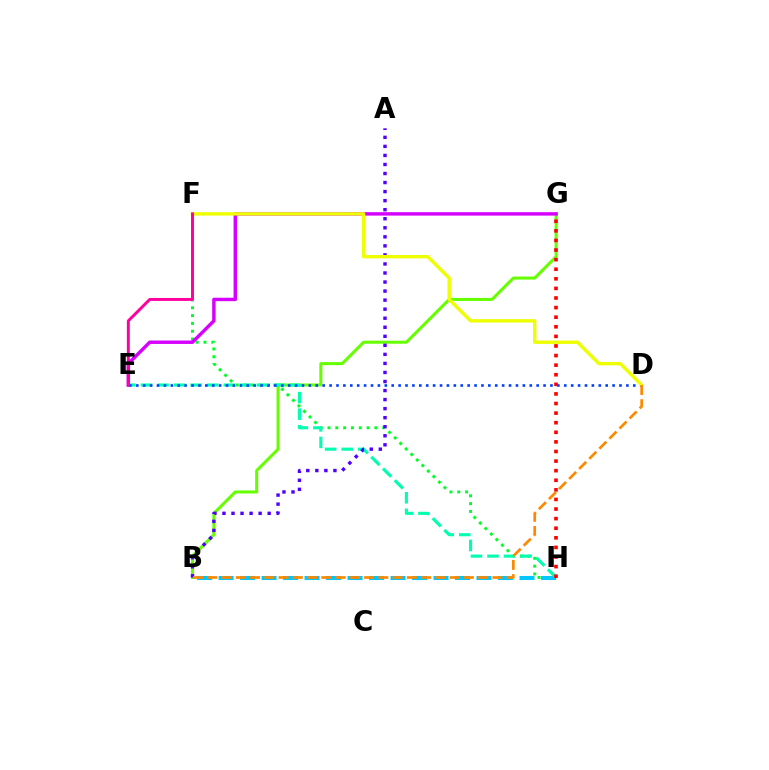{('B', 'G'): [{'color': '#66ff00', 'line_style': 'solid', 'thickness': 2.18}], ('F', 'H'): [{'color': '#00ff27', 'line_style': 'dotted', 'thickness': 2.12}], ('B', 'H'): [{'color': '#00c7ff', 'line_style': 'dashed', 'thickness': 2.92}], ('E', 'H'): [{'color': '#00ffaf', 'line_style': 'dashed', 'thickness': 2.25}], ('A', 'B'): [{'color': '#4f00ff', 'line_style': 'dotted', 'thickness': 2.46}], ('G', 'H'): [{'color': '#ff0000', 'line_style': 'dotted', 'thickness': 2.61}], ('D', 'E'): [{'color': '#003fff', 'line_style': 'dotted', 'thickness': 1.88}], ('E', 'G'): [{'color': '#d600ff', 'line_style': 'solid', 'thickness': 2.47}], ('D', 'F'): [{'color': '#eeff00', 'line_style': 'solid', 'thickness': 2.44}], ('B', 'D'): [{'color': '#ff8800', 'line_style': 'dashed', 'thickness': 1.94}], ('E', 'F'): [{'color': '#ff00a0', 'line_style': 'solid', 'thickness': 2.12}]}